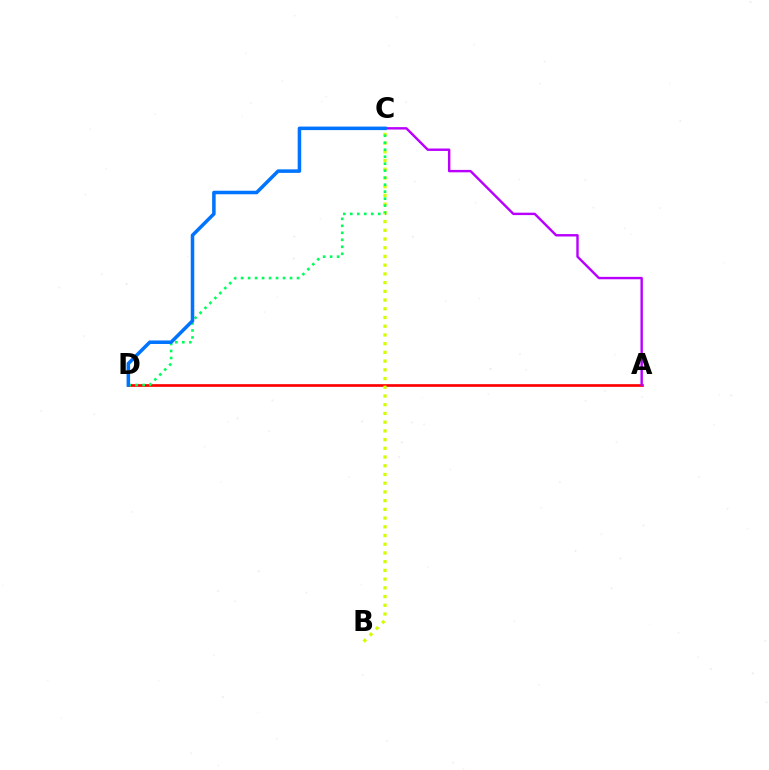{('A', 'D'): [{'color': '#ff0000', 'line_style': 'solid', 'thickness': 1.93}], ('A', 'C'): [{'color': '#b900ff', 'line_style': 'solid', 'thickness': 1.74}], ('B', 'C'): [{'color': '#d1ff00', 'line_style': 'dotted', 'thickness': 2.37}], ('C', 'D'): [{'color': '#00ff5c', 'line_style': 'dotted', 'thickness': 1.9}, {'color': '#0074ff', 'line_style': 'solid', 'thickness': 2.53}]}